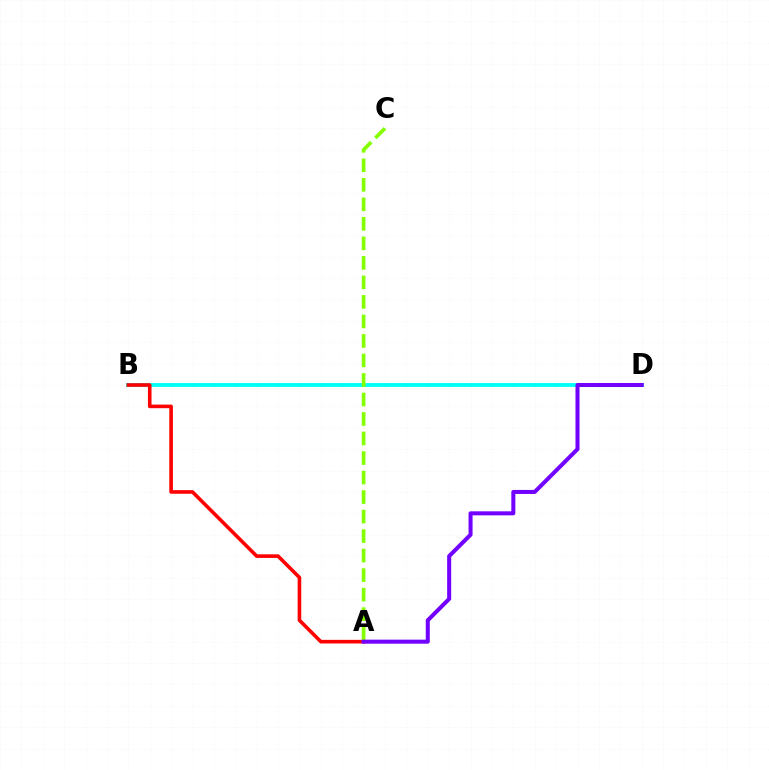{('B', 'D'): [{'color': '#00fff6', 'line_style': 'solid', 'thickness': 2.79}], ('A', 'B'): [{'color': '#ff0000', 'line_style': 'solid', 'thickness': 2.6}], ('A', 'C'): [{'color': '#84ff00', 'line_style': 'dashed', 'thickness': 2.65}], ('A', 'D'): [{'color': '#7200ff', 'line_style': 'solid', 'thickness': 2.9}]}